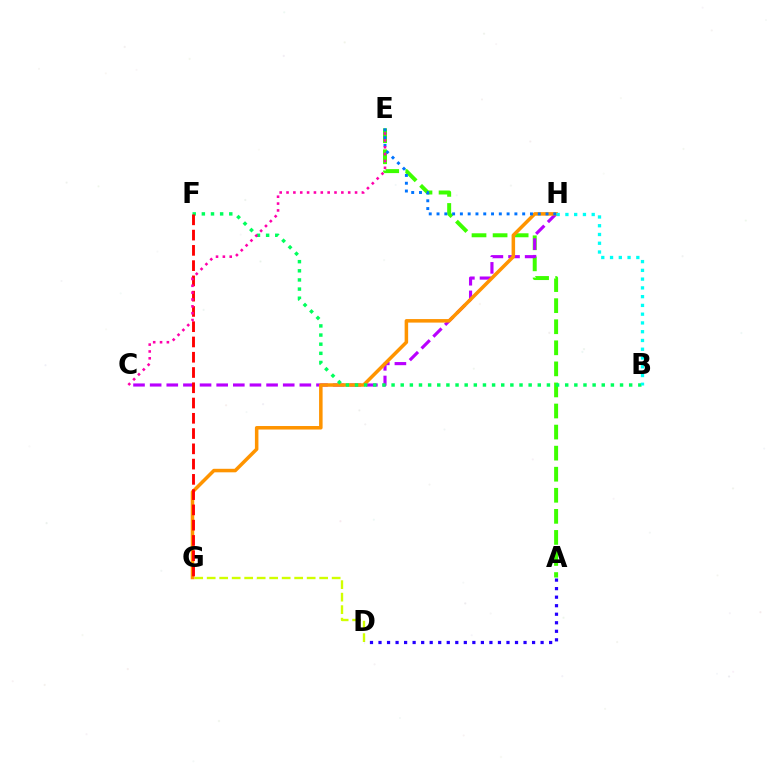{('A', 'E'): [{'color': '#3dff00', 'line_style': 'dashed', 'thickness': 2.86}], ('C', 'H'): [{'color': '#b900ff', 'line_style': 'dashed', 'thickness': 2.26}], ('D', 'G'): [{'color': '#d1ff00', 'line_style': 'dashed', 'thickness': 1.7}], ('G', 'H'): [{'color': '#ff9400', 'line_style': 'solid', 'thickness': 2.53}], ('B', 'F'): [{'color': '#00ff5c', 'line_style': 'dotted', 'thickness': 2.48}], ('E', 'H'): [{'color': '#0074ff', 'line_style': 'dotted', 'thickness': 2.12}], ('A', 'D'): [{'color': '#2500ff', 'line_style': 'dotted', 'thickness': 2.32}], ('F', 'G'): [{'color': '#ff0000', 'line_style': 'dashed', 'thickness': 2.07}], ('C', 'E'): [{'color': '#ff00ac', 'line_style': 'dotted', 'thickness': 1.86}], ('B', 'H'): [{'color': '#00fff6', 'line_style': 'dotted', 'thickness': 2.38}]}